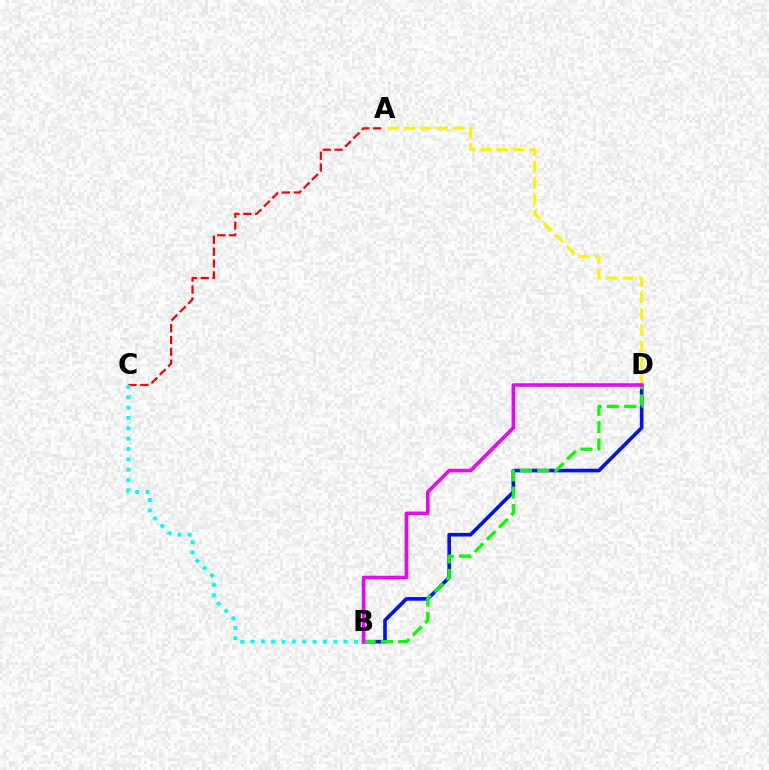{('B', 'D'): [{'color': '#0010ff', 'line_style': 'solid', 'thickness': 2.61}, {'color': '#08ff00', 'line_style': 'dashed', 'thickness': 2.35}, {'color': '#ee00ff', 'line_style': 'solid', 'thickness': 2.57}], ('A', 'D'): [{'color': '#fcf500', 'line_style': 'dashed', 'thickness': 2.22}], ('A', 'C'): [{'color': '#ff0000', 'line_style': 'dashed', 'thickness': 1.61}], ('B', 'C'): [{'color': '#00fff6', 'line_style': 'dotted', 'thickness': 2.81}]}